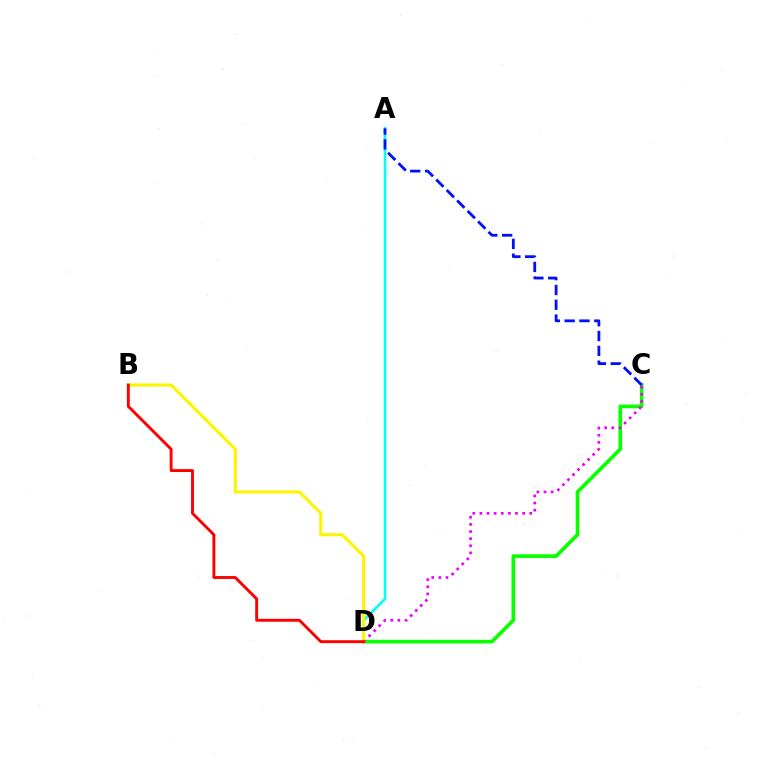{('C', 'D'): [{'color': '#08ff00', 'line_style': 'solid', 'thickness': 2.63}, {'color': '#ee00ff', 'line_style': 'dotted', 'thickness': 1.94}], ('A', 'D'): [{'color': '#00fff6', 'line_style': 'solid', 'thickness': 1.9}], ('A', 'C'): [{'color': '#0010ff', 'line_style': 'dashed', 'thickness': 2.01}], ('B', 'D'): [{'color': '#fcf500', 'line_style': 'solid', 'thickness': 2.24}, {'color': '#ff0000', 'line_style': 'solid', 'thickness': 2.09}]}